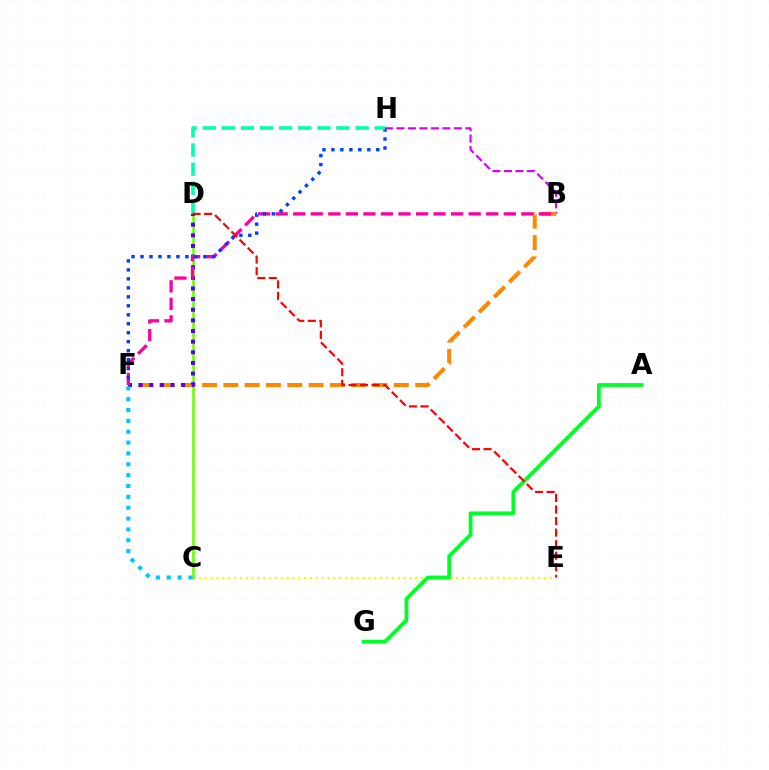{('C', 'E'): [{'color': '#eeff00', 'line_style': 'dotted', 'thickness': 1.59}], ('B', 'H'): [{'color': '#d600ff', 'line_style': 'dashed', 'thickness': 1.56}], ('C', 'D'): [{'color': '#66ff00', 'line_style': 'solid', 'thickness': 1.86}], ('B', 'F'): [{'color': '#ff8800', 'line_style': 'dashed', 'thickness': 2.9}, {'color': '#ff00a0', 'line_style': 'dashed', 'thickness': 2.38}], ('D', 'F'): [{'color': '#4f00ff', 'line_style': 'dotted', 'thickness': 2.89}], ('C', 'F'): [{'color': '#00c7ff', 'line_style': 'dotted', 'thickness': 2.95}], ('A', 'G'): [{'color': '#00ff27', 'line_style': 'solid', 'thickness': 2.72}], ('F', 'H'): [{'color': '#003fff', 'line_style': 'dotted', 'thickness': 2.44}], ('D', 'H'): [{'color': '#00ffaf', 'line_style': 'dashed', 'thickness': 2.6}], ('D', 'E'): [{'color': '#ff0000', 'line_style': 'dashed', 'thickness': 1.57}]}